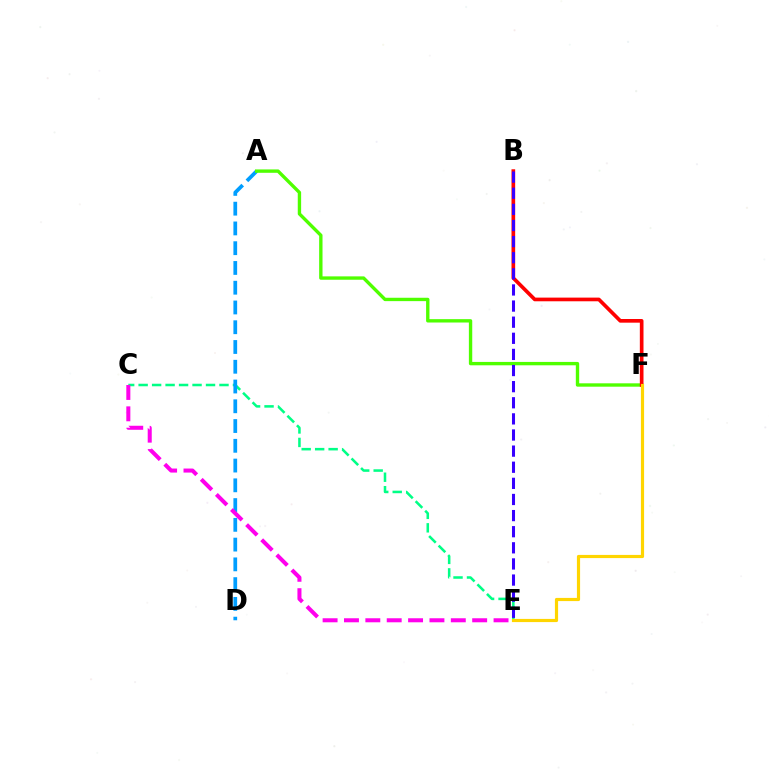{('C', 'E'): [{'color': '#00ff86', 'line_style': 'dashed', 'thickness': 1.83}, {'color': '#ff00ed', 'line_style': 'dashed', 'thickness': 2.9}], ('A', 'D'): [{'color': '#009eff', 'line_style': 'dashed', 'thickness': 2.68}], ('A', 'F'): [{'color': '#4fff00', 'line_style': 'solid', 'thickness': 2.42}], ('B', 'F'): [{'color': '#ff0000', 'line_style': 'solid', 'thickness': 2.64}], ('B', 'E'): [{'color': '#3700ff', 'line_style': 'dashed', 'thickness': 2.19}], ('E', 'F'): [{'color': '#ffd500', 'line_style': 'solid', 'thickness': 2.29}]}